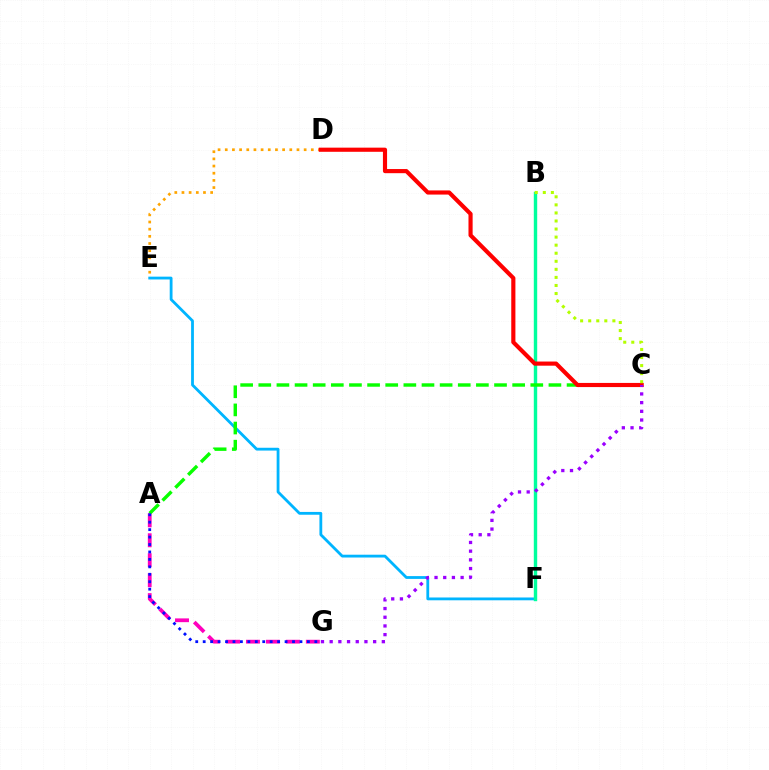{('D', 'E'): [{'color': '#ffa500', 'line_style': 'dotted', 'thickness': 1.95}], ('E', 'F'): [{'color': '#00b5ff', 'line_style': 'solid', 'thickness': 2.02}], ('B', 'F'): [{'color': '#00ff9d', 'line_style': 'solid', 'thickness': 2.45}], ('A', 'G'): [{'color': '#ff00bd', 'line_style': 'dashed', 'thickness': 2.71}, {'color': '#0010ff', 'line_style': 'dotted', 'thickness': 2.02}], ('A', 'C'): [{'color': '#08ff00', 'line_style': 'dashed', 'thickness': 2.46}], ('C', 'D'): [{'color': '#ff0000', 'line_style': 'solid', 'thickness': 2.98}], ('C', 'G'): [{'color': '#9b00ff', 'line_style': 'dotted', 'thickness': 2.36}], ('B', 'C'): [{'color': '#b3ff00', 'line_style': 'dotted', 'thickness': 2.19}]}